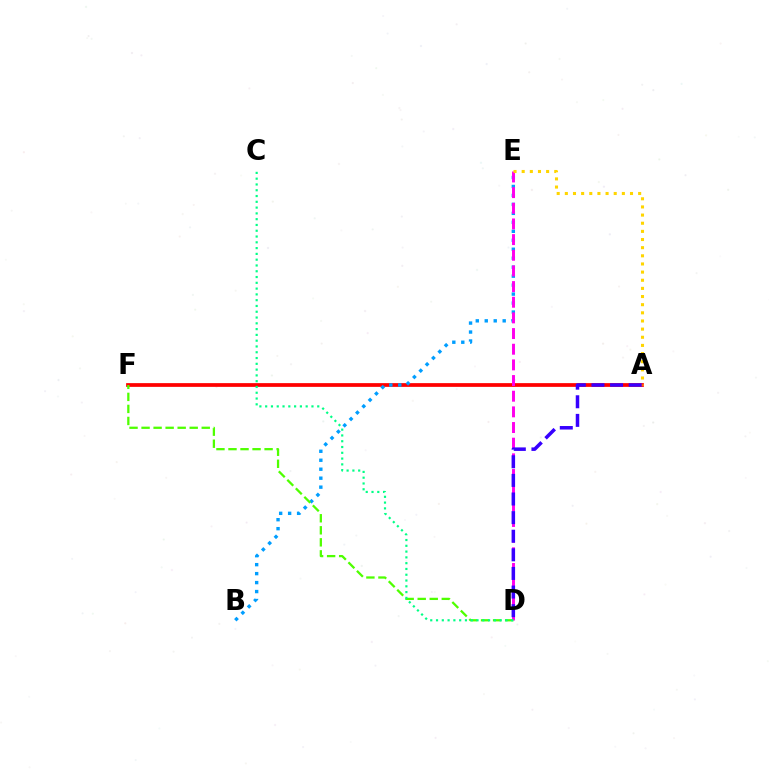{('A', 'F'): [{'color': '#ff0000', 'line_style': 'solid', 'thickness': 2.69}], ('B', 'E'): [{'color': '#009eff', 'line_style': 'dotted', 'thickness': 2.44}], ('D', 'E'): [{'color': '#ff00ed', 'line_style': 'dashed', 'thickness': 2.13}], ('D', 'F'): [{'color': '#4fff00', 'line_style': 'dashed', 'thickness': 1.63}], ('C', 'D'): [{'color': '#00ff86', 'line_style': 'dotted', 'thickness': 1.57}], ('A', 'E'): [{'color': '#ffd500', 'line_style': 'dotted', 'thickness': 2.21}], ('A', 'D'): [{'color': '#3700ff', 'line_style': 'dashed', 'thickness': 2.53}]}